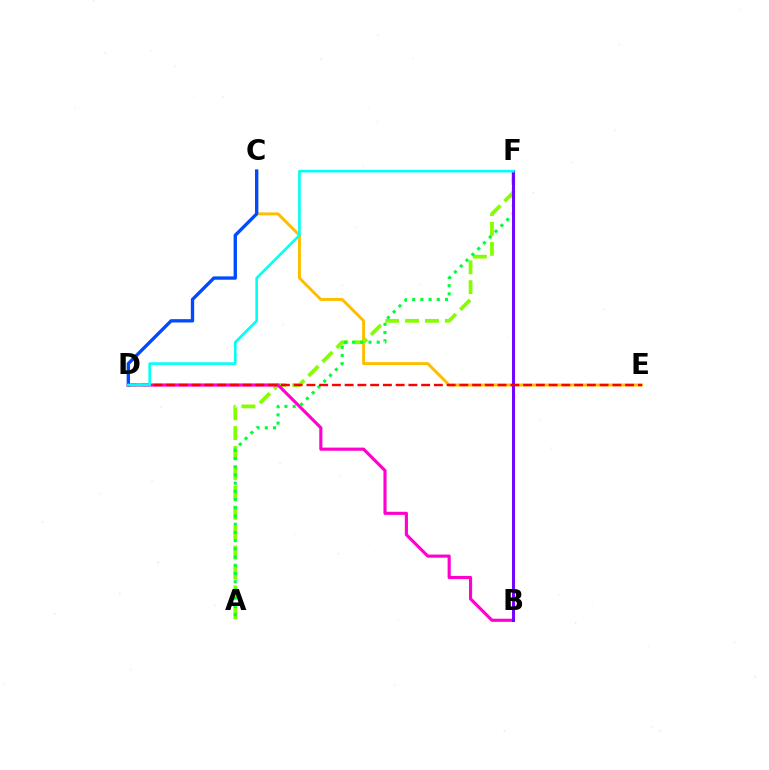{('C', 'E'): [{'color': '#ffbd00', 'line_style': 'solid', 'thickness': 2.13}], ('A', 'F'): [{'color': '#84ff00', 'line_style': 'dashed', 'thickness': 2.7}, {'color': '#00ff39', 'line_style': 'dotted', 'thickness': 2.23}], ('B', 'D'): [{'color': '#ff00cf', 'line_style': 'solid', 'thickness': 2.25}], ('B', 'F'): [{'color': '#7200ff', 'line_style': 'solid', 'thickness': 2.1}], ('D', 'E'): [{'color': '#ff0000', 'line_style': 'dashed', 'thickness': 1.73}], ('C', 'D'): [{'color': '#004bff', 'line_style': 'solid', 'thickness': 2.41}], ('D', 'F'): [{'color': '#00fff6', 'line_style': 'solid', 'thickness': 1.9}]}